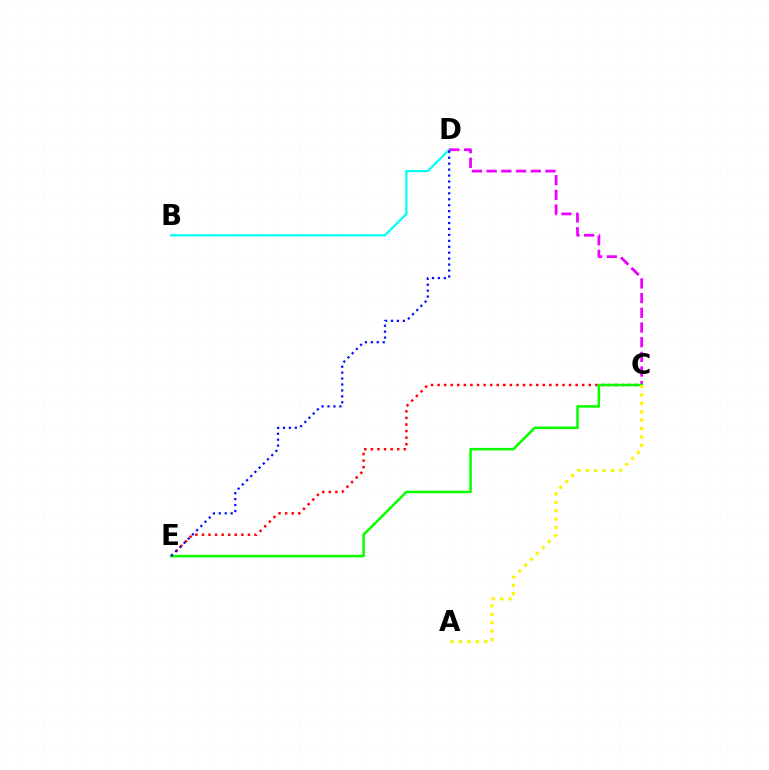{('C', 'E'): [{'color': '#ff0000', 'line_style': 'dotted', 'thickness': 1.79}, {'color': '#08ff00', 'line_style': 'solid', 'thickness': 1.83}], ('B', 'D'): [{'color': '#00fff6', 'line_style': 'solid', 'thickness': 1.59}], ('C', 'D'): [{'color': '#ee00ff', 'line_style': 'dashed', 'thickness': 2.0}], ('A', 'C'): [{'color': '#fcf500', 'line_style': 'dotted', 'thickness': 2.28}], ('D', 'E'): [{'color': '#0010ff', 'line_style': 'dotted', 'thickness': 1.61}]}